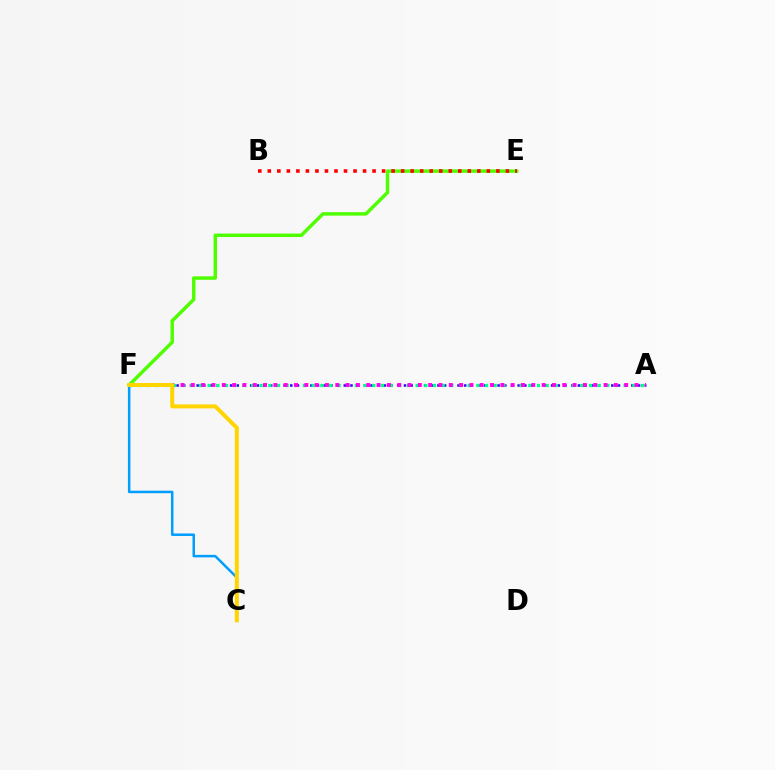{('A', 'F'): [{'color': '#3700ff', 'line_style': 'dotted', 'thickness': 1.82}, {'color': '#00ff86', 'line_style': 'dotted', 'thickness': 2.35}, {'color': '#ff00ed', 'line_style': 'dotted', 'thickness': 2.8}], ('E', 'F'): [{'color': '#4fff00', 'line_style': 'solid', 'thickness': 2.49}], ('B', 'E'): [{'color': '#ff0000', 'line_style': 'dotted', 'thickness': 2.59}], ('C', 'F'): [{'color': '#009eff', 'line_style': 'solid', 'thickness': 1.8}, {'color': '#ffd500', 'line_style': 'solid', 'thickness': 2.88}]}